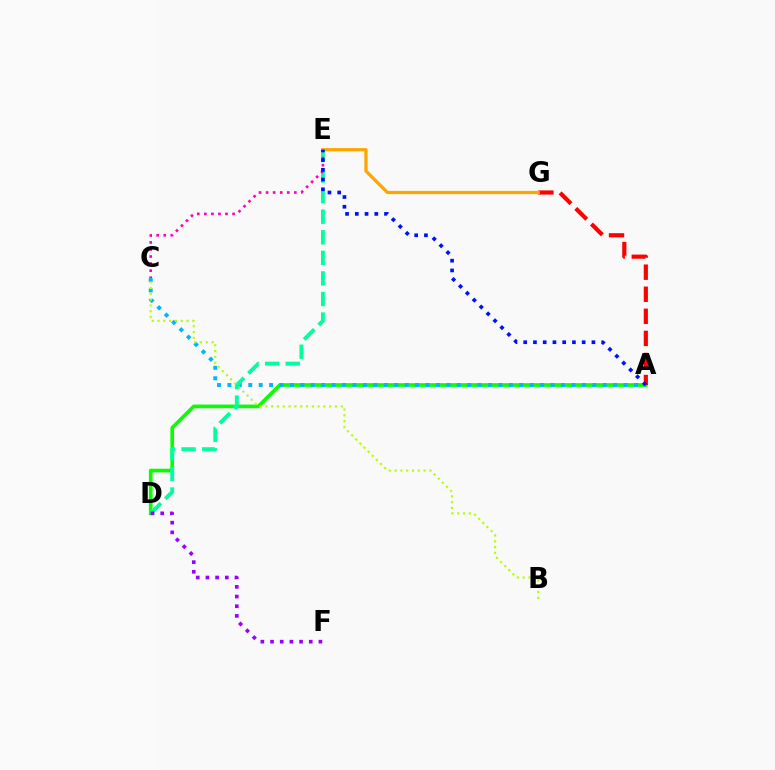{('A', 'D'): [{'color': '#08ff00', 'line_style': 'solid', 'thickness': 2.63}], ('A', 'G'): [{'color': '#ff0000', 'line_style': 'dashed', 'thickness': 3.0}], ('A', 'C'): [{'color': '#00b5ff', 'line_style': 'dotted', 'thickness': 2.83}], ('E', 'G'): [{'color': '#ffa500', 'line_style': 'solid', 'thickness': 2.35}], ('D', 'E'): [{'color': '#00ff9d', 'line_style': 'dashed', 'thickness': 2.79}], ('C', 'E'): [{'color': '#ff00bd', 'line_style': 'dotted', 'thickness': 1.92}], ('D', 'F'): [{'color': '#9b00ff', 'line_style': 'dotted', 'thickness': 2.63}], ('A', 'E'): [{'color': '#0010ff', 'line_style': 'dotted', 'thickness': 2.65}], ('B', 'C'): [{'color': '#b3ff00', 'line_style': 'dotted', 'thickness': 1.58}]}